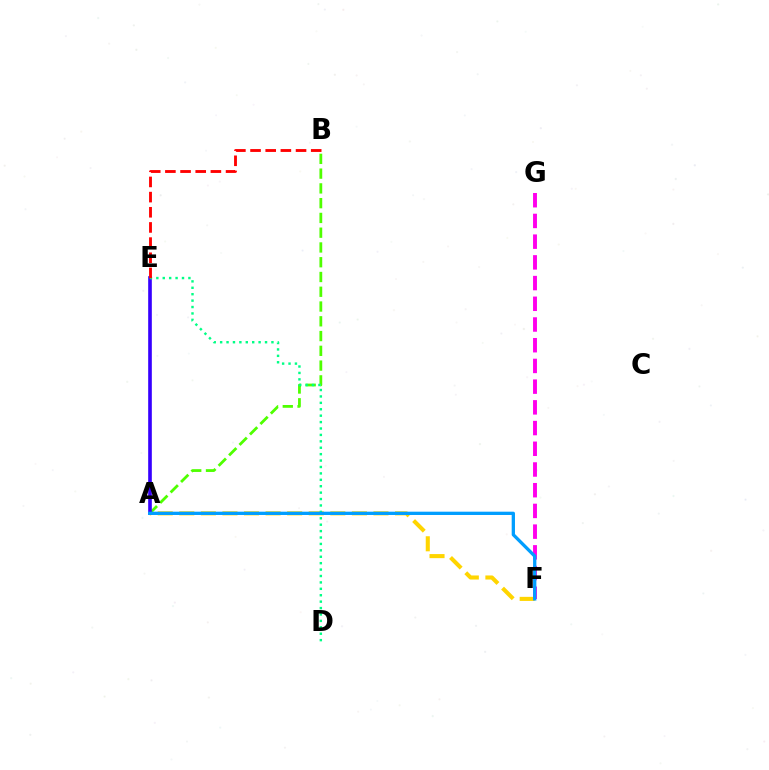{('A', 'B'): [{'color': '#4fff00', 'line_style': 'dashed', 'thickness': 2.01}], ('A', 'F'): [{'color': '#ffd500', 'line_style': 'dashed', 'thickness': 2.93}, {'color': '#009eff', 'line_style': 'solid', 'thickness': 2.37}], ('A', 'E'): [{'color': '#3700ff', 'line_style': 'solid', 'thickness': 2.62}], ('D', 'E'): [{'color': '#00ff86', 'line_style': 'dotted', 'thickness': 1.74}], ('F', 'G'): [{'color': '#ff00ed', 'line_style': 'dashed', 'thickness': 2.81}], ('B', 'E'): [{'color': '#ff0000', 'line_style': 'dashed', 'thickness': 2.06}]}